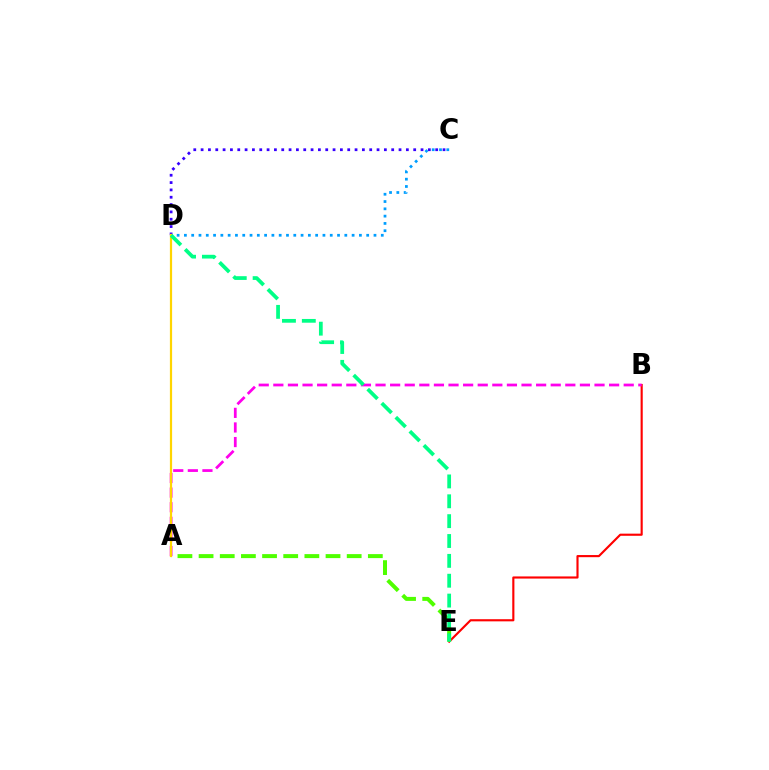{('C', 'D'): [{'color': '#3700ff', 'line_style': 'dotted', 'thickness': 1.99}, {'color': '#009eff', 'line_style': 'dotted', 'thickness': 1.98}], ('B', 'E'): [{'color': '#ff0000', 'line_style': 'solid', 'thickness': 1.54}], ('A', 'B'): [{'color': '#ff00ed', 'line_style': 'dashed', 'thickness': 1.98}], ('A', 'D'): [{'color': '#ffd500', 'line_style': 'solid', 'thickness': 1.59}], ('A', 'E'): [{'color': '#4fff00', 'line_style': 'dashed', 'thickness': 2.87}], ('D', 'E'): [{'color': '#00ff86', 'line_style': 'dashed', 'thickness': 2.7}]}